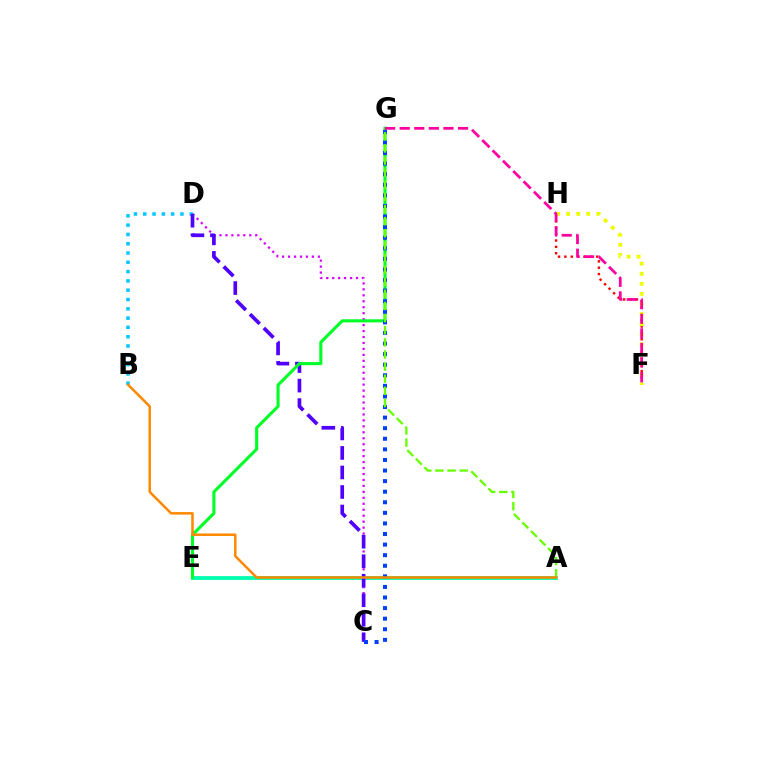{('C', 'D'): [{'color': '#d600ff', 'line_style': 'dotted', 'thickness': 1.62}, {'color': '#4f00ff', 'line_style': 'dashed', 'thickness': 2.65}], ('B', 'D'): [{'color': '#00c7ff', 'line_style': 'dotted', 'thickness': 2.53}], ('F', 'H'): [{'color': '#ff0000', 'line_style': 'dotted', 'thickness': 1.73}, {'color': '#eeff00', 'line_style': 'dotted', 'thickness': 2.74}], ('A', 'E'): [{'color': '#00ffaf', 'line_style': 'solid', 'thickness': 2.73}], ('E', 'G'): [{'color': '#00ff27', 'line_style': 'solid', 'thickness': 2.23}], ('C', 'G'): [{'color': '#003fff', 'line_style': 'dotted', 'thickness': 2.88}], ('A', 'G'): [{'color': '#66ff00', 'line_style': 'dashed', 'thickness': 1.65}], ('A', 'B'): [{'color': '#ff8800', 'line_style': 'solid', 'thickness': 1.81}], ('F', 'G'): [{'color': '#ff00a0', 'line_style': 'dashed', 'thickness': 1.98}]}